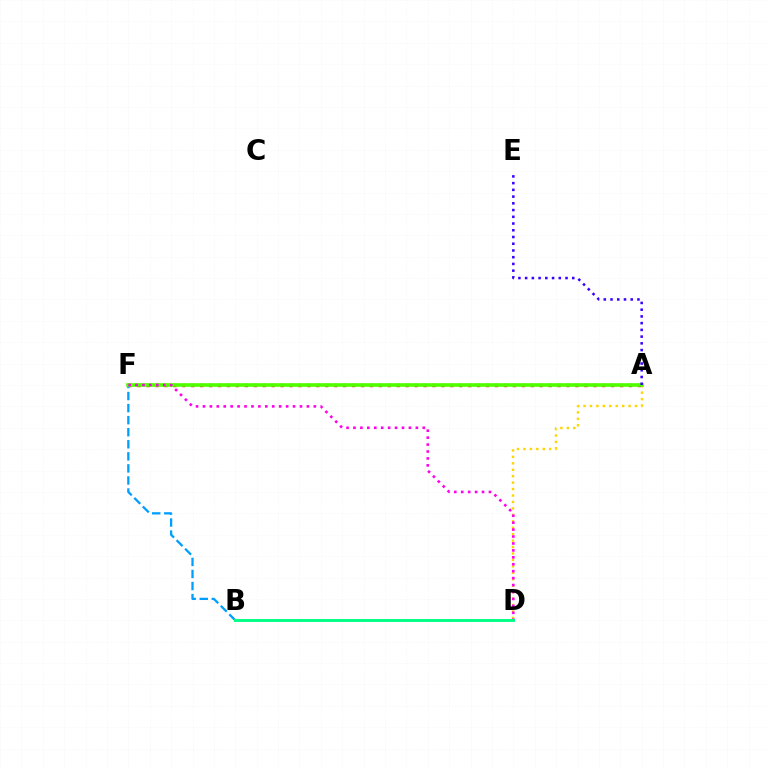{('A', 'D'): [{'color': '#ffd500', 'line_style': 'dotted', 'thickness': 1.75}], ('A', 'F'): [{'color': '#ff0000', 'line_style': 'dotted', 'thickness': 2.43}, {'color': '#4fff00', 'line_style': 'solid', 'thickness': 2.62}], ('B', 'F'): [{'color': '#009eff', 'line_style': 'dashed', 'thickness': 1.64}], ('D', 'F'): [{'color': '#ff00ed', 'line_style': 'dotted', 'thickness': 1.88}], ('A', 'E'): [{'color': '#3700ff', 'line_style': 'dotted', 'thickness': 1.83}], ('B', 'D'): [{'color': '#00ff86', 'line_style': 'solid', 'thickness': 2.09}]}